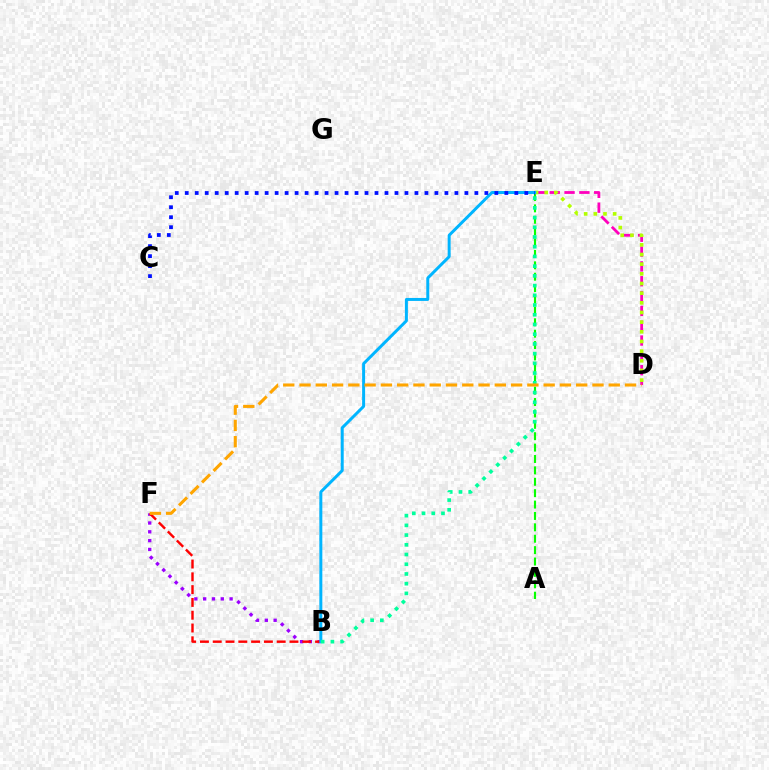{('B', 'F'): [{'color': '#9b00ff', 'line_style': 'dotted', 'thickness': 2.39}, {'color': '#ff0000', 'line_style': 'dashed', 'thickness': 1.74}], ('D', 'E'): [{'color': '#ff00bd', 'line_style': 'dashed', 'thickness': 2.01}, {'color': '#b3ff00', 'line_style': 'dotted', 'thickness': 2.63}], ('A', 'E'): [{'color': '#08ff00', 'line_style': 'dashed', 'thickness': 1.55}], ('B', 'E'): [{'color': '#00b5ff', 'line_style': 'solid', 'thickness': 2.15}, {'color': '#00ff9d', 'line_style': 'dotted', 'thickness': 2.64}], ('C', 'E'): [{'color': '#0010ff', 'line_style': 'dotted', 'thickness': 2.71}], ('D', 'F'): [{'color': '#ffa500', 'line_style': 'dashed', 'thickness': 2.21}]}